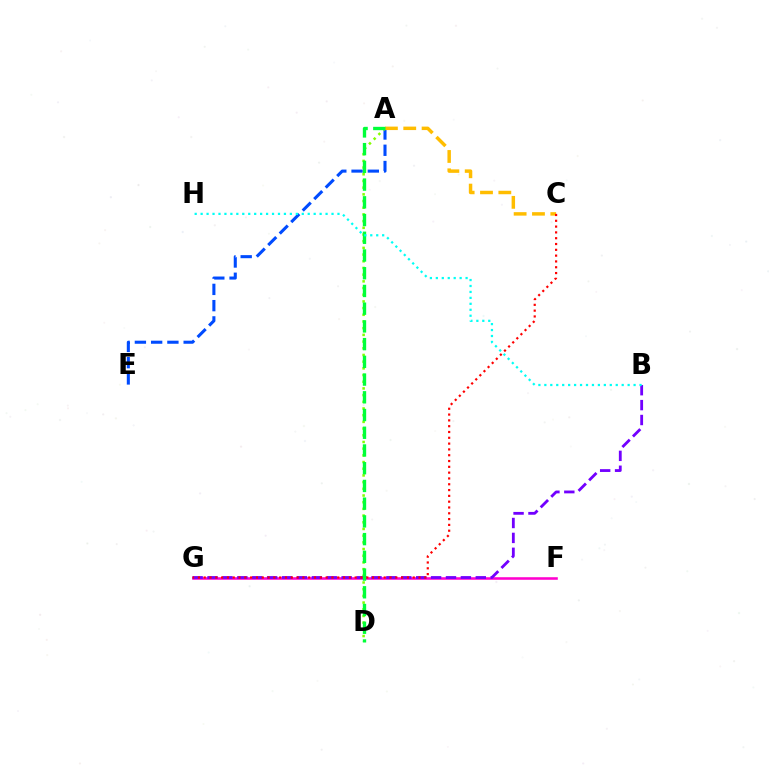{('A', 'E'): [{'color': '#004bff', 'line_style': 'dashed', 'thickness': 2.21}], ('A', 'D'): [{'color': '#84ff00', 'line_style': 'dotted', 'thickness': 1.82}, {'color': '#00ff39', 'line_style': 'dashed', 'thickness': 2.41}], ('F', 'G'): [{'color': '#ff00cf', 'line_style': 'solid', 'thickness': 1.84}], ('B', 'G'): [{'color': '#7200ff', 'line_style': 'dashed', 'thickness': 2.02}], ('A', 'C'): [{'color': '#ffbd00', 'line_style': 'dashed', 'thickness': 2.49}], ('C', 'G'): [{'color': '#ff0000', 'line_style': 'dotted', 'thickness': 1.58}], ('B', 'H'): [{'color': '#00fff6', 'line_style': 'dotted', 'thickness': 1.62}]}